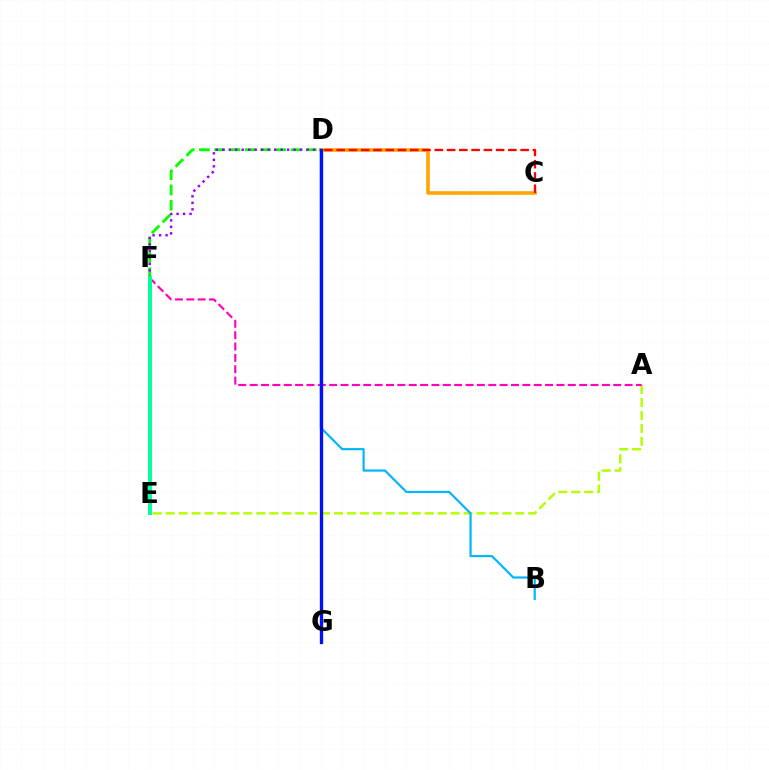{('A', 'E'): [{'color': '#b3ff00', 'line_style': 'dashed', 'thickness': 1.76}], ('A', 'F'): [{'color': '#ff00bd', 'line_style': 'dashed', 'thickness': 1.54}], ('D', 'F'): [{'color': '#08ff00', 'line_style': 'dashed', 'thickness': 2.07}, {'color': '#9b00ff', 'line_style': 'dotted', 'thickness': 1.76}], ('C', 'D'): [{'color': '#ffa500', 'line_style': 'solid', 'thickness': 2.61}, {'color': '#ff0000', 'line_style': 'dashed', 'thickness': 1.67}], ('B', 'D'): [{'color': '#00b5ff', 'line_style': 'solid', 'thickness': 1.56}], ('E', 'F'): [{'color': '#00ff9d', 'line_style': 'solid', 'thickness': 2.82}], ('D', 'G'): [{'color': '#0010ff', 'line_style': 'solid', 'thickness': 2.39}]}